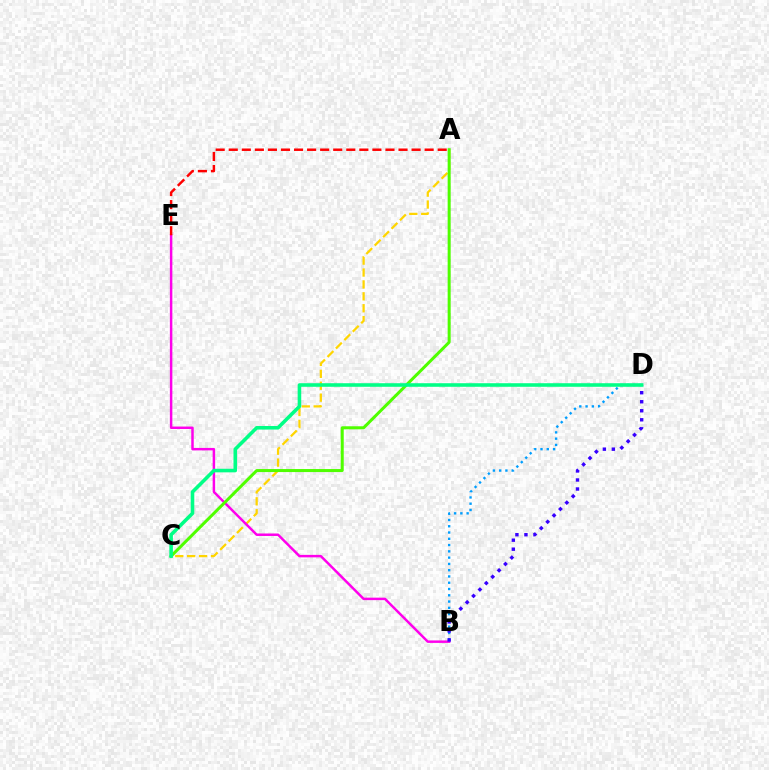{('B', 'D'): [{'color': '#009eff', 'line_style': 'dotted', 'thickness': 1.71}, {'color': '#3700ff', 'line_style': 'dotted', 'thickness': 2.45}], ('A', 'C'): [{'color': '#ffd500', 'line_style': 'dashed', 'thickness': 1.62}, {'color': '#4fff00', 'line_style': 'solid', 'thickness': 2.17}], ('B', 'E'): [{'color': '#ff00ed', 'line_style': 'solid', 'thickness': 1.78}], ('C', 'D'): [{'color': '#00ff86', 'line_style': 'solid', 'thickness': 2.57}], ('A', 'E'): [{'color': '#ff0000', 'line_style': 'dashed', 'thickness': 1.77}]}